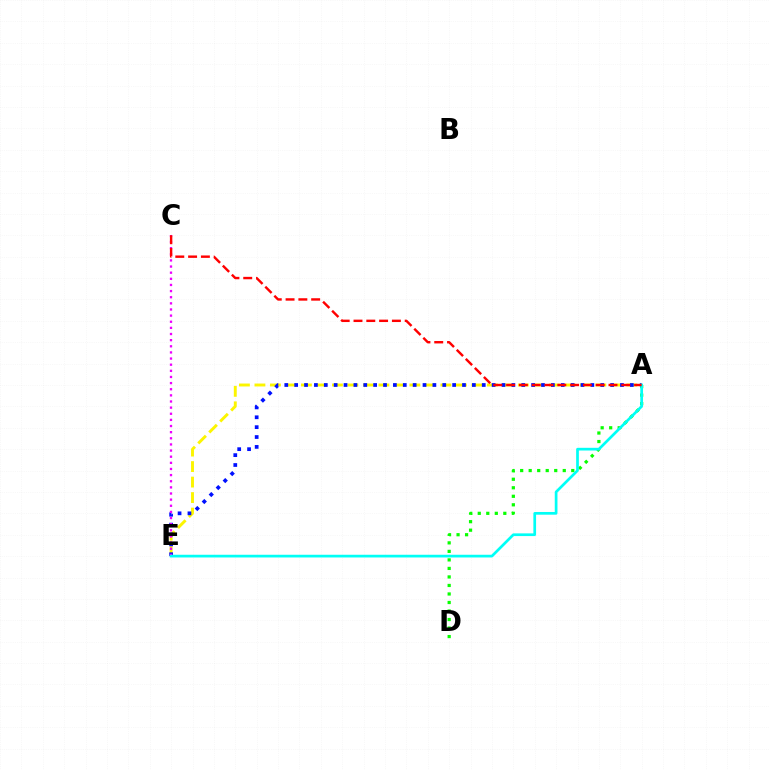{('A', 'D'): [{'color': '#08ff00', 'line_style': 'dotted', 'thickness': 2.31}], ('A', 'E'): [{'color': '#fcf500', 'line_style': 'dashed', 'thickness': 2.11}, {'color': '#0010ff', 'line_style': 'dotted', 'thickness': 2.68}, {'color': '#00fff6', 'line_style': 'solid', 'thickness': 1.95}], ('C', 'E'): [{'color': '#ee00ff', 'line_style': 'dotted', 'thickness': 1.67}], ('A', 'C'): [{'color': '#ff0000', 'line_style': 'dashed', 'thickness': 1.74}]}